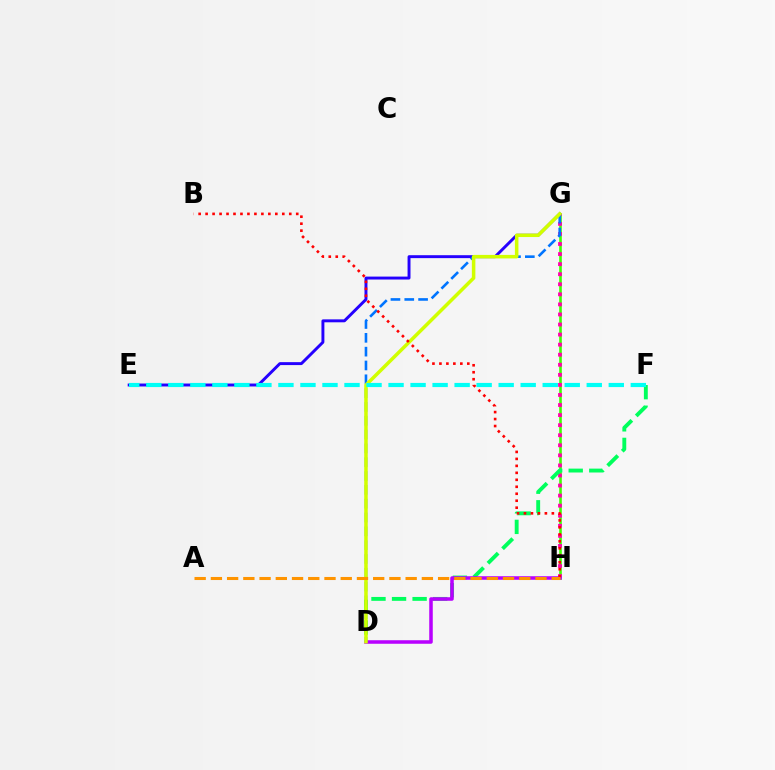{('G', 'H'): [{'color': '#3dff00', 'line_style': 'solid', 'thickness': 1.88}, {'color': '#ff00ac', 'line_style': 'dotted', 'thickness': 2.73}], ('D', 'F'): [{'color': '#00ff5c', 'line_style': 'dashed', 'thickness': 2.79}], ('E', 'G'): [{'color': '#2500ff', 'line_style': 'solid', 'thickness': 2.11}], ('D', 'H'): [{'color': '#b900ff', 'line_style': 'solid', 'thickness': 2.55}], ('D', 'G'): [{'color': '#0074ff', 'line_style': 'dashed', 'thickness': 1.88}, {'color': '#d1ff00', 'line_style': 'solid', 'thickness': 2.53}], ('E', 'F'): [{'color': '#00fff6', 'line_style': 'dashed', 'thickness': 2.99}], ('B', 'H'): [{'color': '#ff0000', 'line_style': 'dotted', 'thickness': 1.89}], ('A', 'H'): [{'color': '#ff9400', 'line_style': 'dashed', 'thickness': 2.2}]}